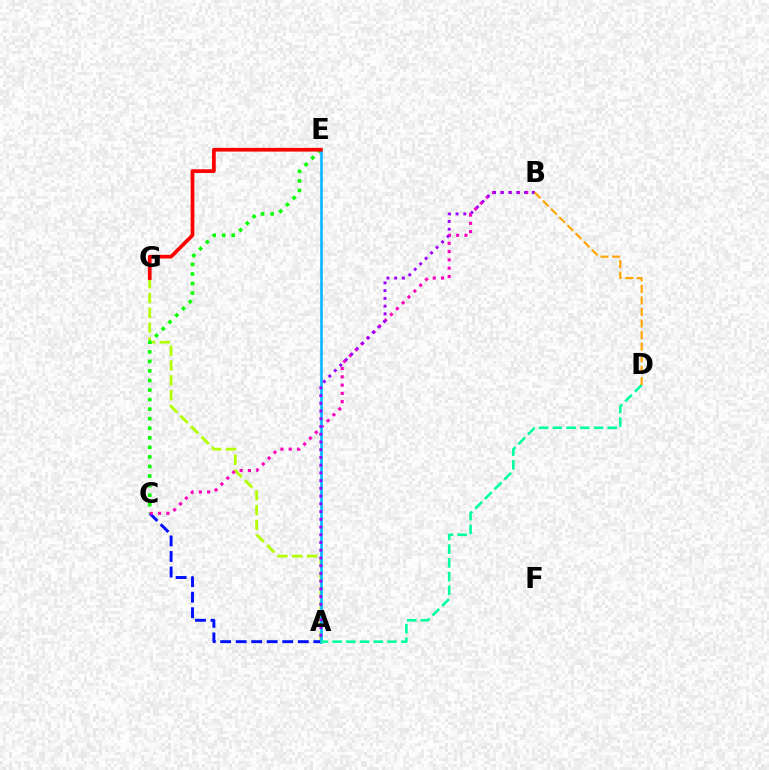{('A', 'G'): [{'color': '#b3ff00', 'line_style': 'dashed', 'thickness': 2.01}], ('A', 'C'): [{'color': '#0010ff', 'line_style': 'dashed', 'thickness': 2.11}], ('C', 'E'): [{'color': '#08ff00', 'line_style': 'dotted', 'thickness': 2.6}], ('B', 'C'): [{'color': '#ff00bd', 'line_style': 'dotted', 'thickness': 2.25}], ('A', 'E'): [{'color': '#00b5ff', 'line_style': 'solid', 'thickness': 1.86}], ('A', 'B'): [{'color': '#9b00ff', 'line_style': 'dotted', 'thickness': 2.1}], ('A', 'D'): [{'color': '#00ff9d', 'line_style': 'dashed', 'thickness': 1.86}], ('B', 'D'): [{'color': '#ffa500', 'line_style': 'dashed', 'thickness': 1.57}], ('E', 'G'): [{'color': '#ff0000', 'line_style': 'solid', 'thickness': 2.66}]}